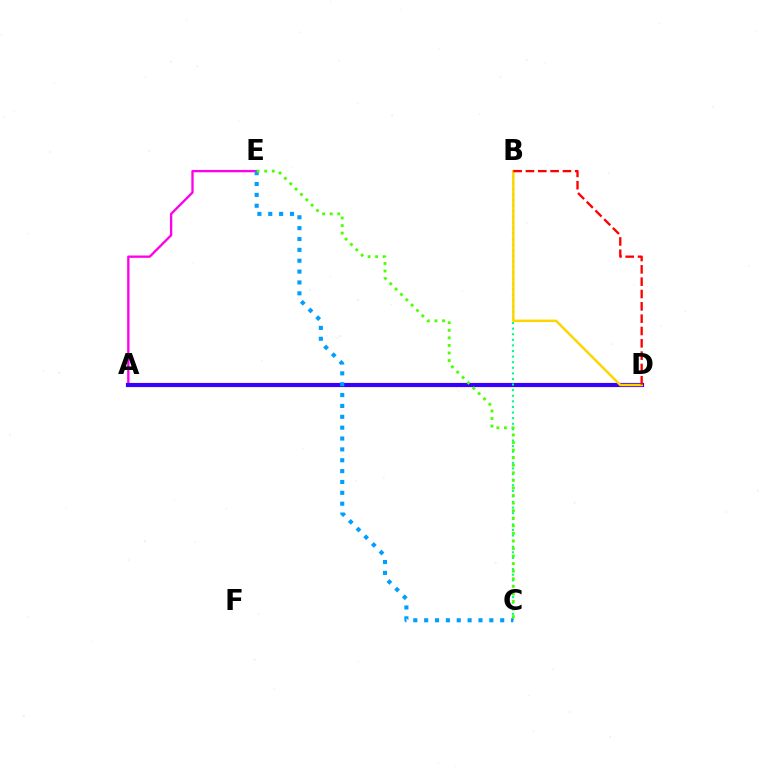{('A', 'E'): [{'color': '#ff00ed', 'line_style': 'solid', 'thickness': 1.68}], ('A', 'D'): [{'color': '#3700ff', 'line_style': 'solid', 'thickness': 3.0}], ('B', 'C'): [{'color': '#00ff86', 'line_style': 'dotted', 'thickness': 1.52}], ('B', 'D'): [{'color': '#ffd500', 'line_style': 'solid', 'thickness': 1.78}, {'color': '#ff0000', 'line_style': 'dashed', 'thickness': 1.67}], ('C', 'E'): [{'color': '#009eff', 'line_style': 'dotted', 'thickness': 2.95}, {'color': '#4fff00', 'line_style': 'dotted', 'thickness': 2.06}]}